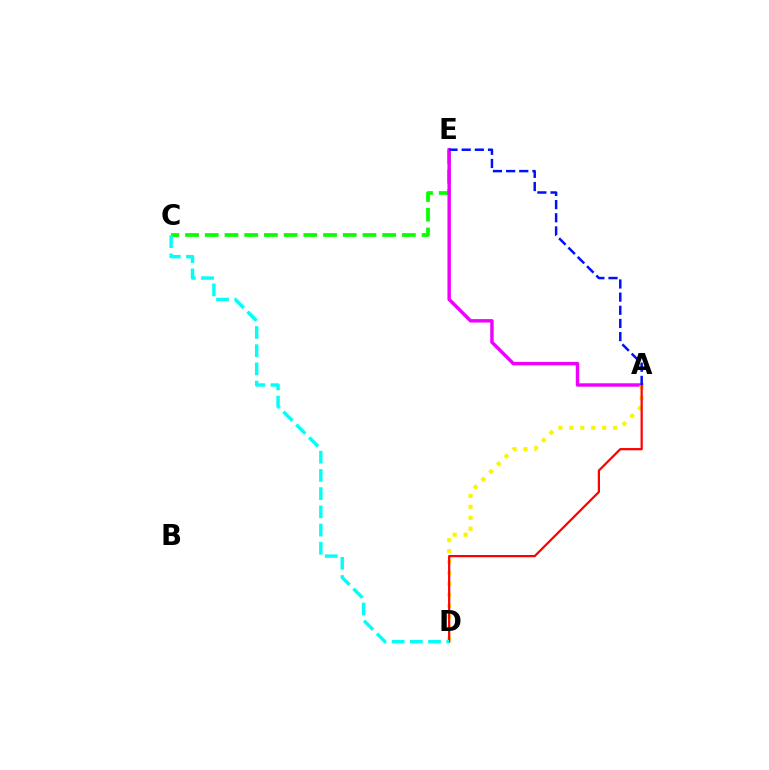{('C', 'E'): [{'color': '#08ff00', 'line_style': 'dashed', 'thickness': 2.68}], ('A', 'E'): [{'color': '#ee00ff', 'line_style': 'solid', 'thickness': 2.47}, {'color': '#0010ff', 'line_style': 'dashed', 'thickness': 1.79}], ('A', 'D'): [{'color': '#fcf500', 'line_style': 'dotted', 'thickness': 2.97}, {'color': '#ff0000', 'line_style': 'solid', 'thickness': 1.6}], ('C', 'D'): [{'color': '#00fff6', 'line_style': 'dashed', 'thickness': 2.47}]}